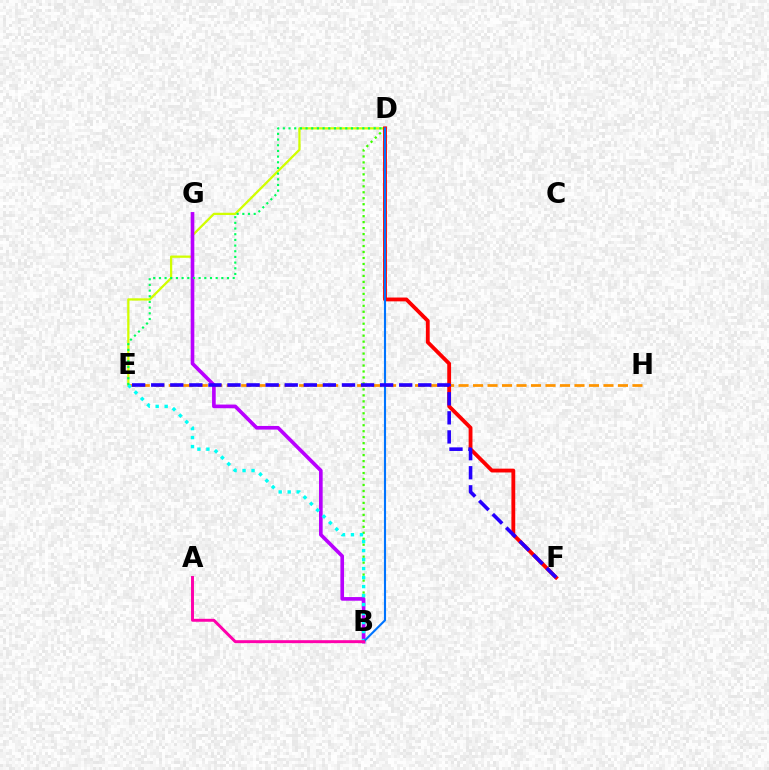{('B', 'D'): [{'color': '#3dff00', 'line_style': 'dotted', 'thickness': 1.62}, {'color': '#0074ff', 'line_style': 'solid', 'thickness': 1.52}], ('D', 'E'): [{'color': '#d1ff00', 'line_style': 'solid', 'thickness': 1.63}, {'color': '#00ff5c', 'line_style': 'dotted', 'thickness': 1.54}], ('E', 'H'): [{'color': '#ff9400', 'line_style': 'dashed', 'thickness': 1.97}], ('D', 'F'): [{'color': '#ff0000', 'line_style': 'solid', 'thickness': 2.75}], ('B', 'G'): [{'color': '#b900ff', 'line_style': 'solid', 'thickness': 2.63}], ('B', 'E'): [{'color': '#00fff6', 'line_style': 'dotted', 'thickness': 2.45}], ('E', 'F'): [{'color': '#2500ff', 'line_style': 'dashed', 'thickness': 2.59}], ('A', 'B'): [{'color': '#ff00ac', 'line_style': 'solid', 'thickness': 2.12}]}